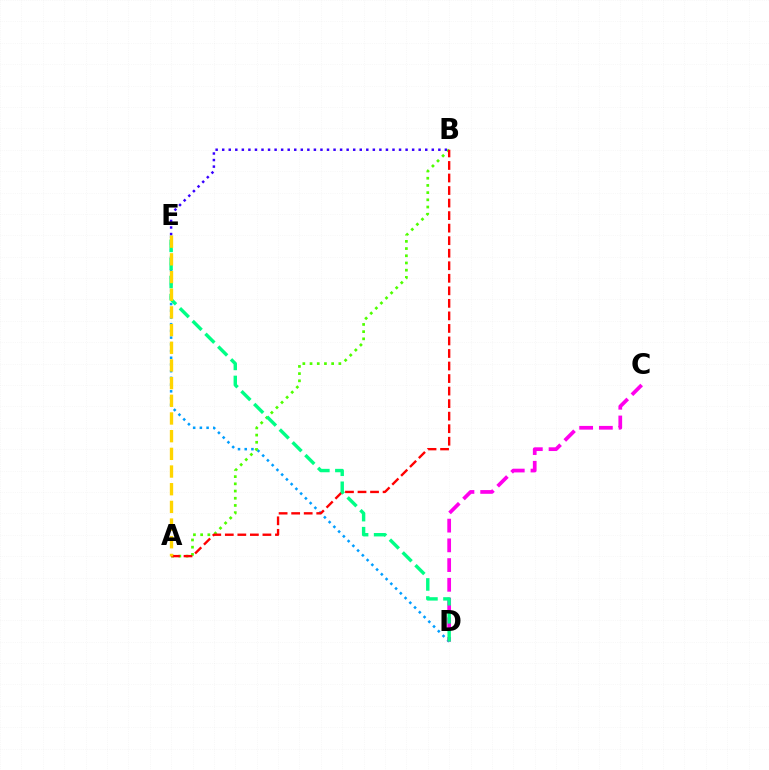{('D', 'E'): [{'color': '#009eff', 'line_style': 'dotted', 'thickness': 1.82}, {'color': '#00ff86', 'line_style': 'dashed', 'thickness': 2.46}], ('A', 'B'): [{'color': '#4fff00', 'line_style': 'dotted', 'thickness': 1.96}, {'color': '#ff0000', 'line_style': 'dashed', 'thickness': 1.7}], ('B', 'E'): [{'color': '#3700ff', 'line_style': 'dotted', 'thickness': 1.78}], ('C', 'D'): [{'color': '#ff00ed', 'line_style': 'dashed', 'thickness': 2.68}], ('A', 'E'): [{'color': '#ffd500', 'line_style': 'dashed', 'thickness': 2.4}]}